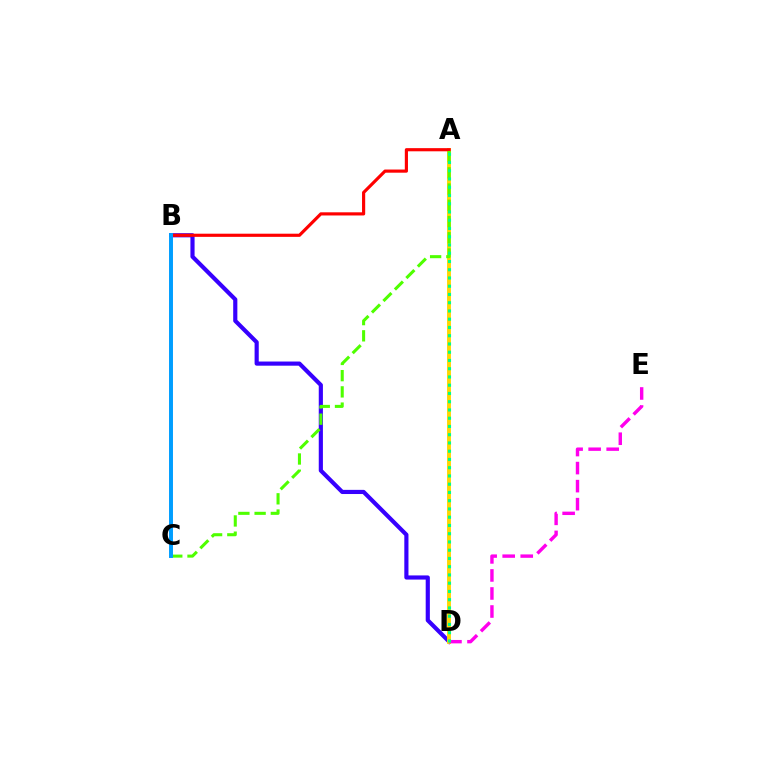{('B', 'D'): [{'color': '#3700ff', 'line_style': 'solid', 'thickness': 2.99}], ('A', 'D'): [{'color': '#ffd500', 'line_style': 'solid', 'thickness': 2.79}, {'color': '#00ff86', 'line_style': 'dotted', 'thickness': 2.24}], ('A', 'B'): [{'color': '#ff0000', 'line_style': 'solid', 'thickness': 2.27}], ('A', 'C'): [{'color': '#4fff00', 'line_style': 'dashed', 'thickness': 2.2}], ('D', 'E'): [{'color': '#ff00ed', 'line_style': 'dashed', 'thickness': 2.45}], ('B', 'C'): [{'color': '#009eff', 'line_style': 'solid', 'thickness': 2.84}]}